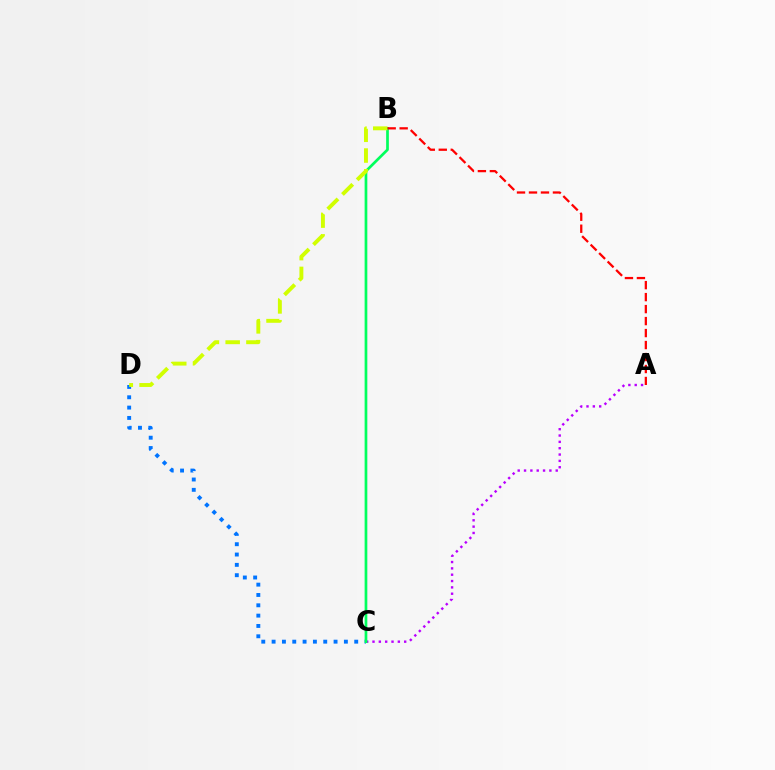{('A', 'C'): [{'color': '#b900ff', 'line_style': 'dotted', 'thickness': 1.72}], ('C', 'D'): [{'color': '#0074ff', 'line_style': 'dotted', 'thickness': 2.81}], ('B', 'C'): [{'color': '#00ff5c', 'line_style': 'solid', 'thickness': 1.95}], ('B', 'D'): [{'color': '#d1ff00', 'line_style': 'dashed', 'thickness': 2.82}], ('A', 'B'): [{'color': '#ff0000', 'line_style': 'dashed', 'thickness': 1.63}]}